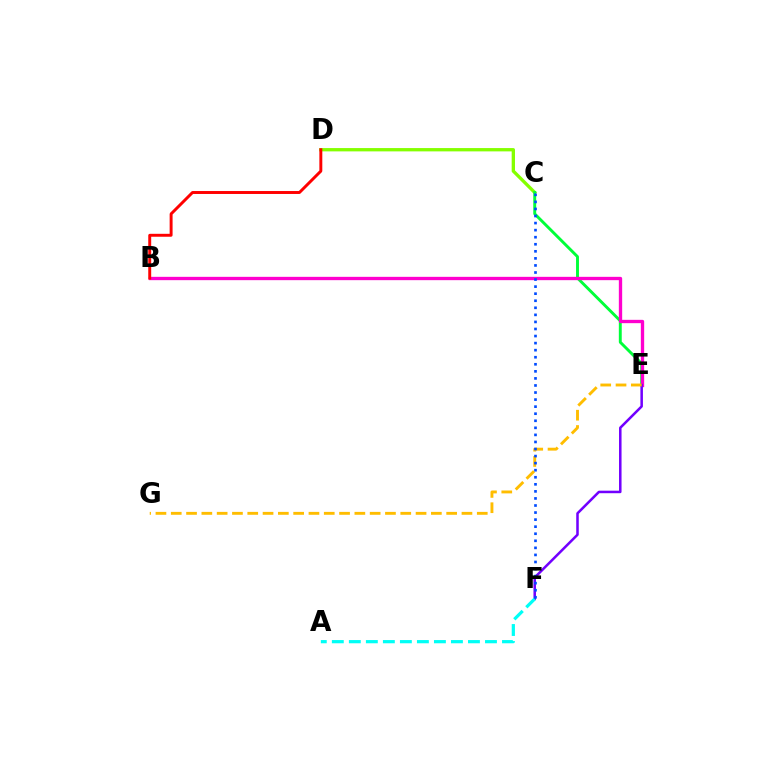{('C', 'D'): [{'color': '#84ff00', 'line_style': 'solid', 'thickness': 2.39}], ('C', 'E'): [{'color': '#00ff39', 'line_style': 'solid', 'thickness': 2.1}], ('B', 'E'): [{'color': '#ff00cf', 'line_style': 'solid', 'thickness': 2.39}], ('B', 'D'): [{'color': '#ff0000', 'line_style': 'solid', 'thickness': 2.12}], ('E', 'F'): [{'color': '#7200ff', 'line_style': 'solid', 'thickness': 1.82}], ('E', 'G'): [{'color': '#ffbd00', 'line_style': 'dashed', 'thickness': 2.08}], ('A', 'F'): [{'color': '#00fff6', 'line_style': 'dashed', 'thickness': 2.31}], ('C', 'F'): [{'color': '#004bff', 'line_style': 'dotted', 'thickness': 1.92}]}